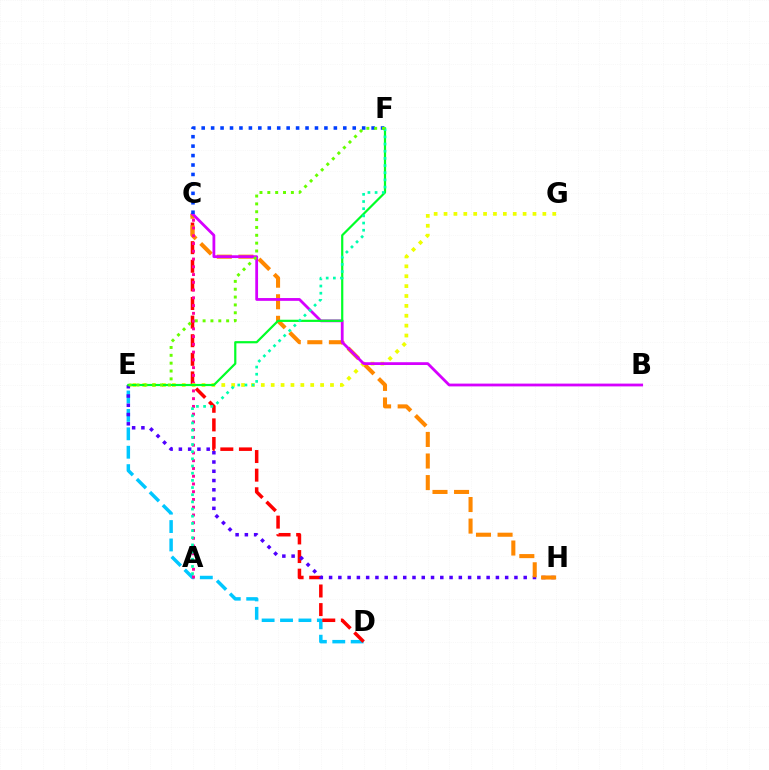{('D', 'E'): [{'color': '#00c7ff', 'line_style': 'dashed', 'thickness': 2.5}], ('C', 'D'): [{'color': '#ff0000', 'line_style': 'dashed', 'thickness': 2.53}], ('E', 'H'): [{'color': '#4f00ff', 'line_style': 'dotted', 'thickness': 2.52}], ('C', 'H'): [{'color': '#ff8800', 'line_style': 'dashed', 'thickness': 2.93}], ('A', 'C'): [{'color': '#ff00a0', 'line_style': 'dotted', 'thickness': 2.11}], ('E', 'G'): [{'color': '#eeff00', 'line_style': 'dotted', 'thickness': 2.69}], ('B', 'C'): [{'color': '#d600ff', 'line_style': 'solid', 'thickness': 2.01}], ('E', 'F'): [{'color': '#00ff27', 'line_style': 'solid', 'thickness': 1.59}, {'color': '#66ff00', 'line_style': 'dotted', 'thickness': 2.13}], ('A', 'F'): [{'color': '#00ffaf', 'line_style': 'dotted', 'thickness': 1.95}], ('C', 'F'): [{'color': '#003fff', 'line_style': 'dotted', 'thickness': 2.57}]}